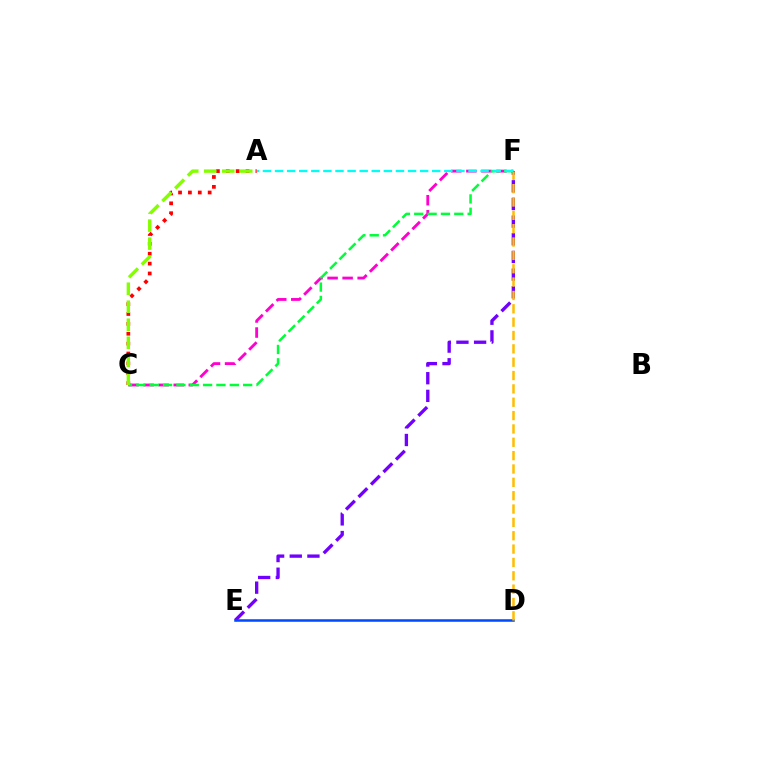{('A', 'C'): [{'color': '#ff0000', 'line_style': 'dotted', 'thickness': 2.68}, {'color': '#84ff00', 'line_style': 'dashed', 'thickness': 2.44}], ('C', 'F'): [{'color': '#ff00cf', 'line_style': 'dashed', 'thickness': 2.04}, {'color': '#00ff39', 'line_style': 'dashed', 'thickness': 1.81}], ('E', 'F'): [{'color': '#7200ff', 'line_style': 'dashed', 'thickness': 2.4}], ('D', 'E'): [{'color': '#004bff', 'line_style': 'solid', 'thickness': 1.82}], ('D', 'F'): [{'color': '#ffbd00', 'line_style': 'dashed', 'thickness': 1.81}], ('A', 'F'): [{'color': '#00fff6', 'line_style': 'dashed', 'thickness': 1.64}]}